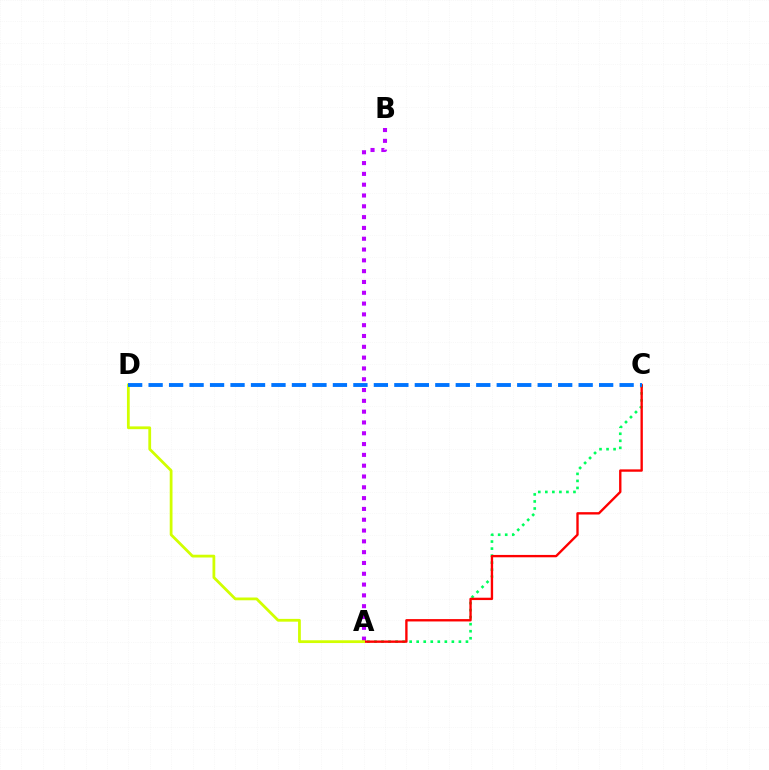{('A', 'C'): [{'color': '#00ff5c', 'line_style': 'dotted', 'thickness': 1.91}, {'color': '#ff0000', 'line_style': 'solid', 'thickness': 1.7}], ('A', 'B'): [{'color': '#b900ff', 'line_style': 'dotted', 'thickness': 2.94}], ('A', 'D'): [{'color': '#d1ff00', 'line_style': 'solid', 'thickness': 2.0}], ('C', 'D'): [{'color': '#0074ff', 'line_style': 'dashed', 'thickness': 2.78}]}